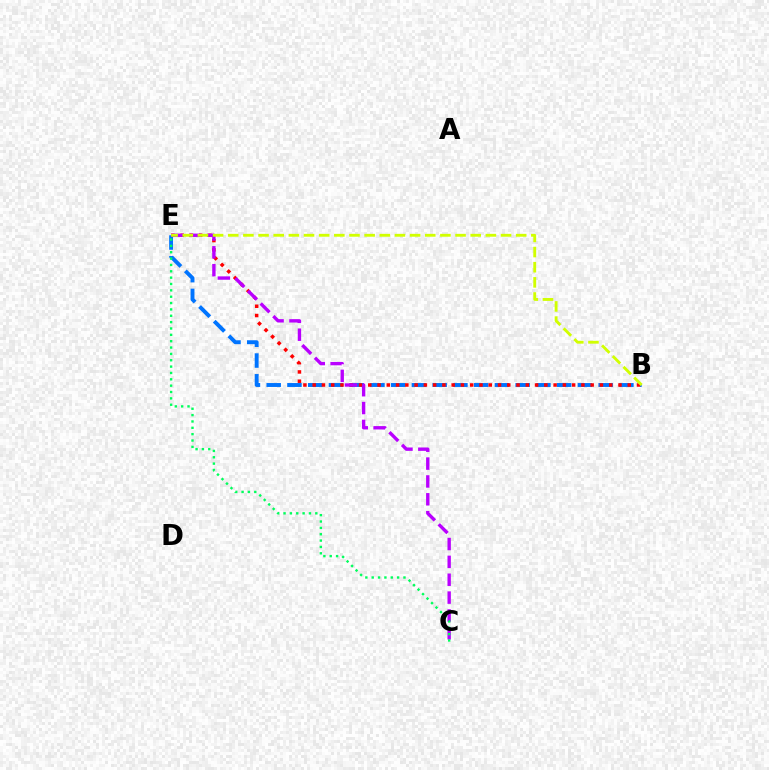{('B', 'E'): [{'color': '#0074ff', 'line_style': 'dashed', 'thickness': 2.82}, {'color': '#ff0000', 'line_style': 'dotted', 'thickness': 2.52}, {'color': '#d1ff00', 'line_style': 'dashed', 'thickness': 2.06}], ('C', 'E'): [{'color': '#b900ff', 'line_style': 'dashed', 'thickness': 2.43}, {'color': '#00ff5c', 'line_style': 'dotted', 'thickness': 1.73}]}